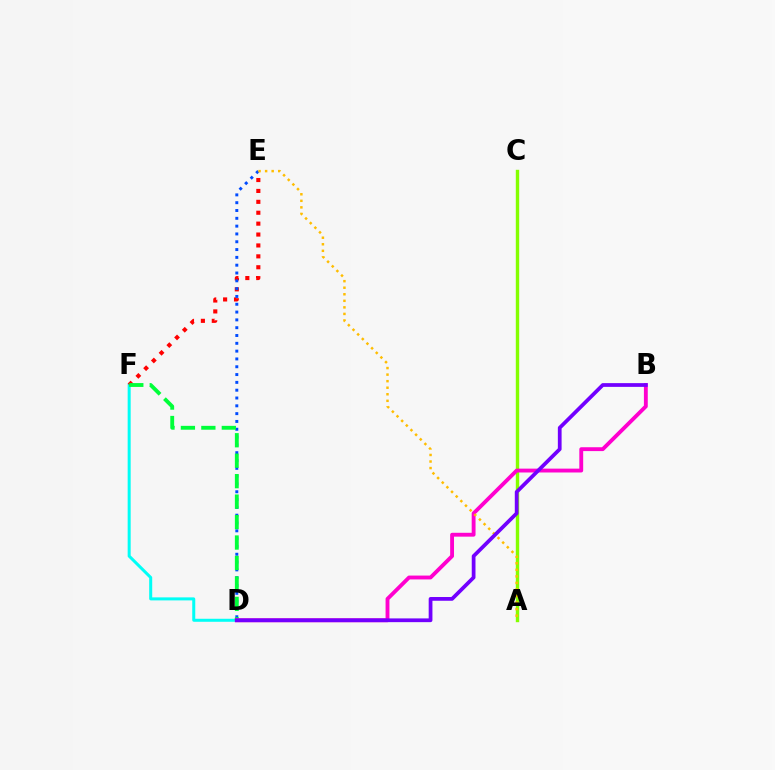{('D', 'F'): [{'color': '#00fff6', 'line_style': 'solid', 'thickness': 2.17}, {'color': '#00ff39', 'line_style': 'dashed', 'thickness': 2.78}], ('A', 'C'): [{'color': '#84ff00', 'line_style': 'solid', 'thickness': 2.45}], ('E', 'F'): [{'color': '#ff0000', 'line_style': 'dotted', 'thickness': 2.96}], ('D', 'E'): [{'color': '#004bff', 'line_style': 'dotted', 'thickness': 2.12}], ('B', 'D'): [{'color': '#ff00cf', 'line_style': 'solid', 'thickness': 2.78}, {'color': '#7200ff', 'line_style': 'solid', 'thickness': 2.7}], ('A', 'E'): [{'color': '#ffbd00', 'line_style': 'dotted', 'thickness': 1.78}]}